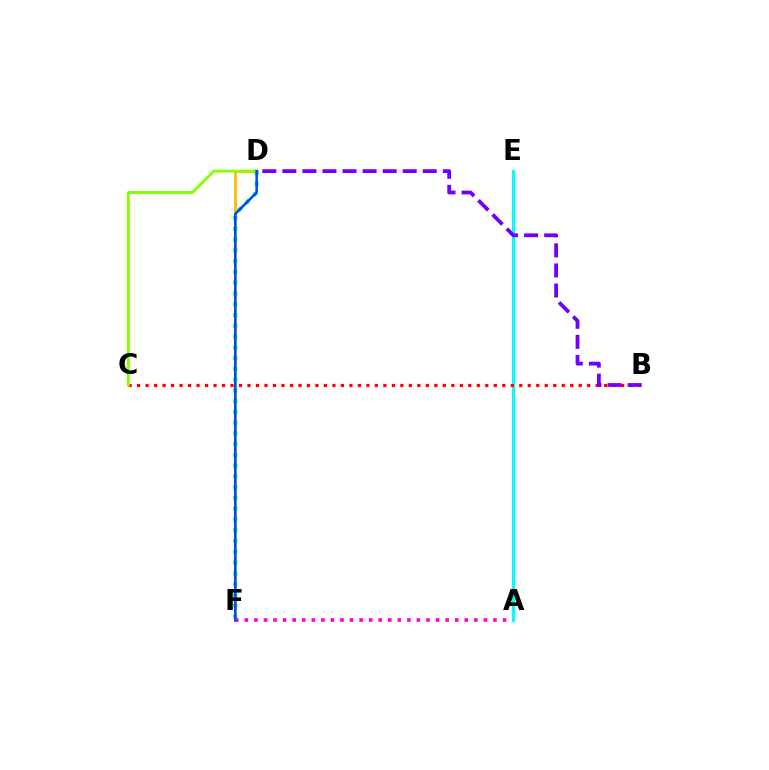{('D', 'F'): [{'color': '#ffbd00', 'line_style': 'solid', 'thickness': 2.0}, {'color': '#00ff39', 'line_style': 'dotted', 'thickness': 2.93}, {'color': '#004bff', 'line_style': 'solid', 'thickness': 1.85}], ('A', 'F'): [{'color': '#ff00cf', 'line_style': 'dotted', 'thickness': 2.6}], ('A', 'E'): [{'color': '#00fff6', 'line_style': 'solid', 'thickness': 2.28}], ('B', 'C'): [{'color': '#ff0000', 'line_style': 'dotted', 'thickness': 2.31}], ('B', 'D'): [{'color': '#7200ff', 'line_style': 'dashed', 'thickness': 2.73}], ('C', 'D'): [{'color': '#84ff00', 'line_style': 'solid', 'thickness': 2.09}]}